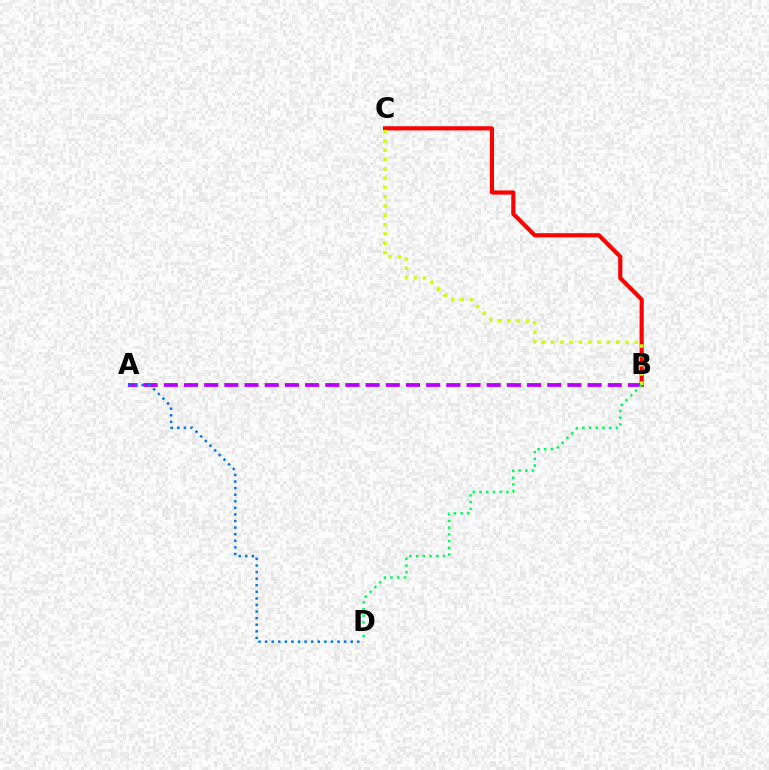{('A', 'B'): [{'color': '#b900ff', 'line_style': 'dashed', 'thickness': 2.74}], ('A', 'D'): [{'color': '#0074ff', 'line_style': 'dotted', 'thickness': 1.79}], ('B', 'C'): [{'color': '#ff0000', 'line_style': 'solid', 'thickness': 2.98}, {'color': '#d1ff00', 'line_style': 'dotted', 'thickness': 2.52}], ('B', 'D'): [{'color': '#00ff5c', 'line_style': 'dotted', 'thickness': 1.82}]}